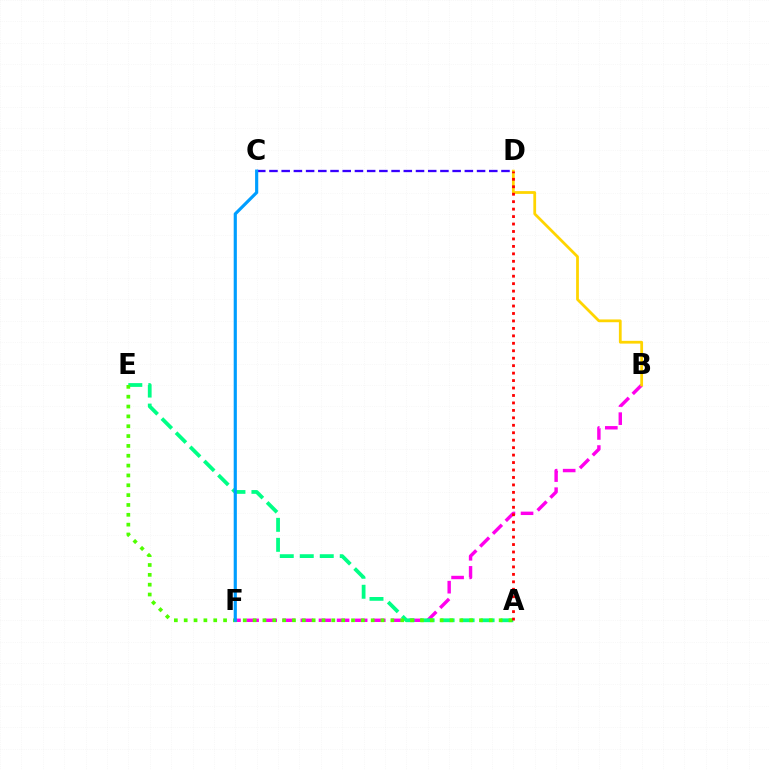{('B', 'F'): [{'color': '#ff00ed', 'line_style': 'dashed', 'thickness': 2.46}], ('A', 'E'): [{'color': '#00ff86', 'line_style': 'dashed', 'thickness': 2.72}, {'color': '#4fff00', 'line_style': 'dotted', 'thickness': 2.67}], ('C', 'D'): [{'color': '#3700ff', 'line_style': 'dashed', 'thickness': 1.66}], ('B', 'D'): [{'color': '#ffd500', 'line_style': 'solid', 'thickness': 2.0}], ('A', 'D'): [{'color': '#ff0000', 'line_style': 'dotted', 'thickness': 2.03}], ('C', 'F'): [{'color': '#009eff', 'line_style': 'solid', 'thickness': 2.27}]}